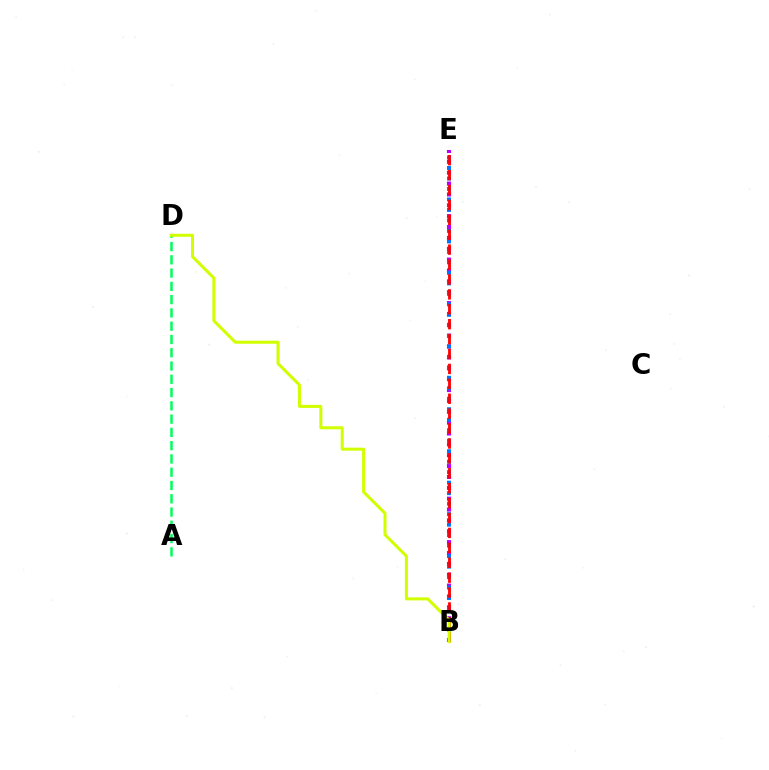{('B', 'E'): [{'color': '#b900ff', 'line_style': 'dotted', 'thickness': 2.95}, {'color': '#0074ff', 'line_style': 'dotted', 'thickness': 2.85}, {'color': '#ff0000', 'line_style': 'dashed', 'thickness': 2.03}], ('A', 'D'): [{'color': '#00ff5c', 'line_style': 'dashed', 'thickness': 1.8}], ('B', 'D'): [{'color': '#d1ff00', 'line_style': 'solid', 'thickness': 2.18}]}